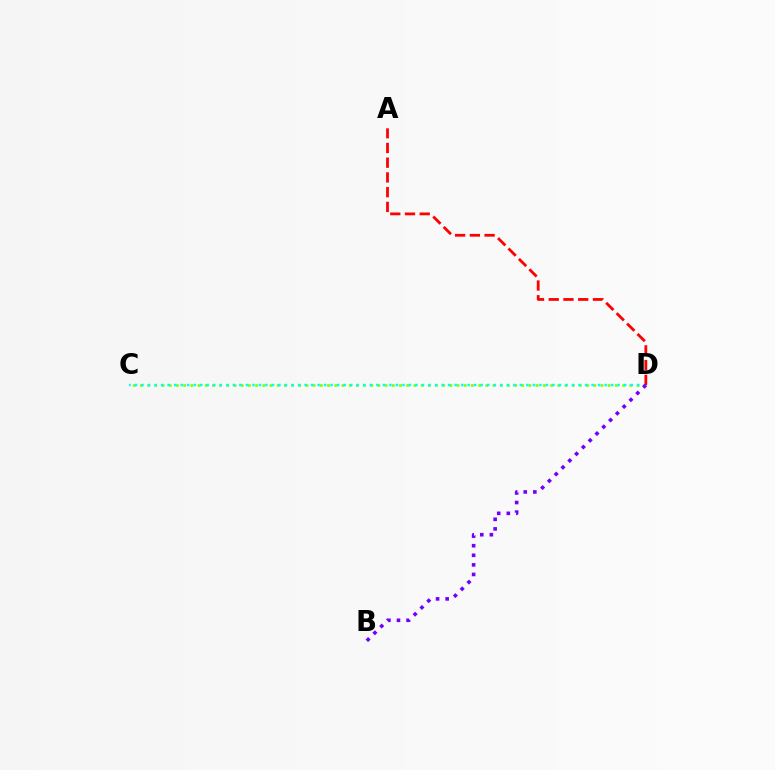{('C', 'D'): [{'color': '#84ff00', 'line_style': 'dotted', 'thickness': 1.96}, {'color': '#00fff6', 'line_style': 'dotted', 'thickness': 1.77}], ('A', 'D'): [{'color': '#ff0000', 'line_style': 'dashed', 'thickness': 2.0}], ('B', 'D'): [{'color': '#7200ff', 'line_style': 'dotted', 'thickness': 2.6}]}